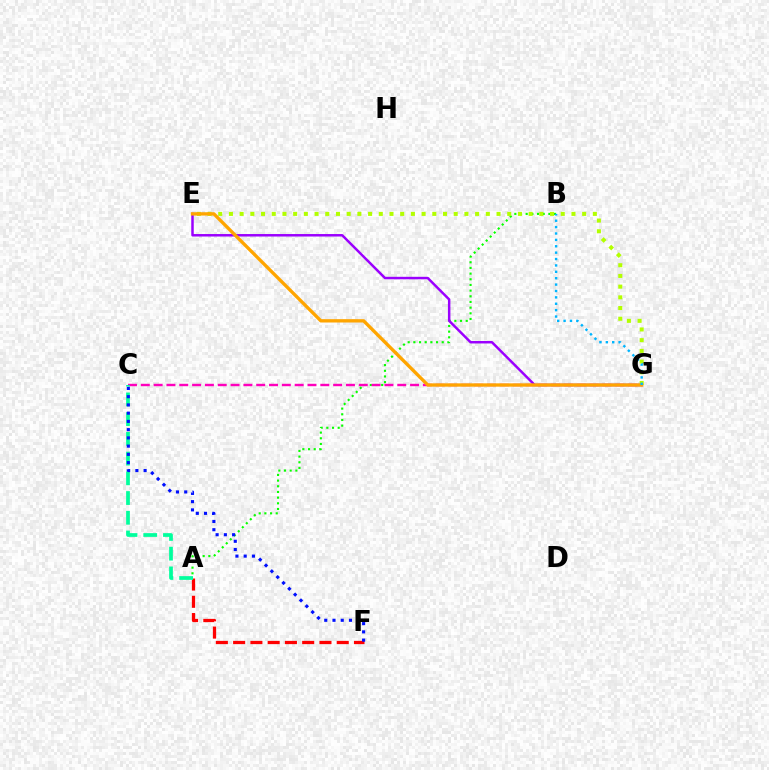{('A', 'B'): [{'color': '#08ff00', 'line_style': 'dotted', 'thickness': 1.54}], ('A', 'F'): [{'color': '#ff0000', 'line_style': 'dashed', 'thickness': 2.35}], ('E', 'G'): [{'color': '#9b00ff', 'line_style': 'solid', 'thickness': 1.79}, {'color': '#b3ff00', 'line_style': 'dotted', 'thickness': 2.91}, {'color': '#ffa500', 'line_style': 'solid', 'thickness': 2.4}], ('C', 'G'): [{'color': '#ff00bd', 'line_style': 'dashed', 'thickness': 1.74}], ('A', 'C'): [{'color': '#00ff9d', 'line_style': 'dashed', 'thickness': 2.68}], ('C', 'F'): [{'color': '#0010ff', 'line_style': 'dotted', 'thickness': 2.24}], ('B', 'G'): [{'color': '#00b5ff', 'line_style': 'dotted', 'thickness': 1.74}]}